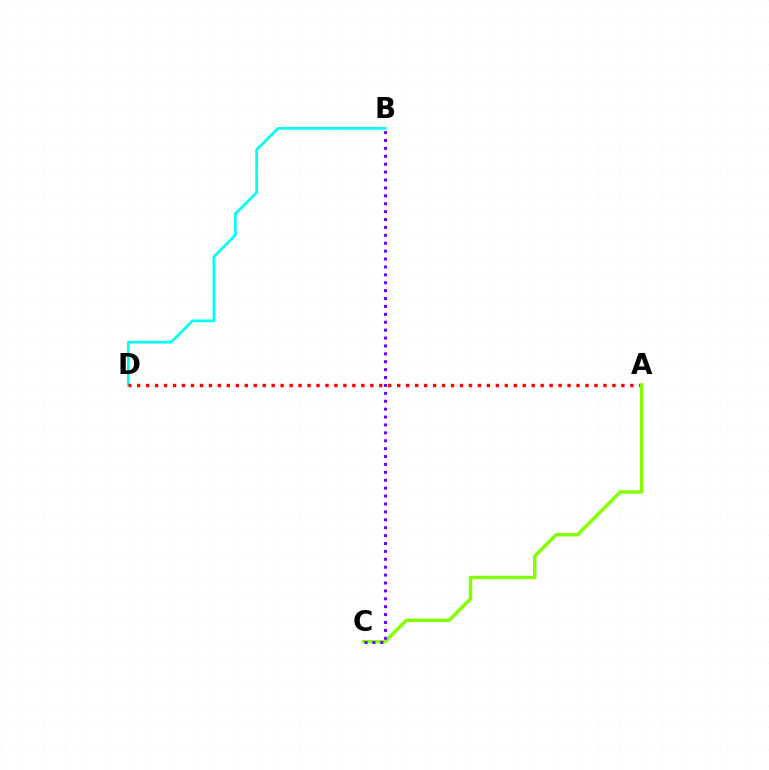{('B', 'D'): [{'color': '#00fff6', 'line_style': 'solid', 'thickness': 1.97}], ('A', 'D'): [{'color': '#ff0000', 'line_style': 'dotted', 'thickness': 2.44}], ('A', 'C'): [{'color': '#84ff00', 'line_style': 'solid', 'thickness': 2.47}], ('B', 'C'): [{'color': '#7200ff', 'line_style': 'dotted', 'thickness': 2.15}]}